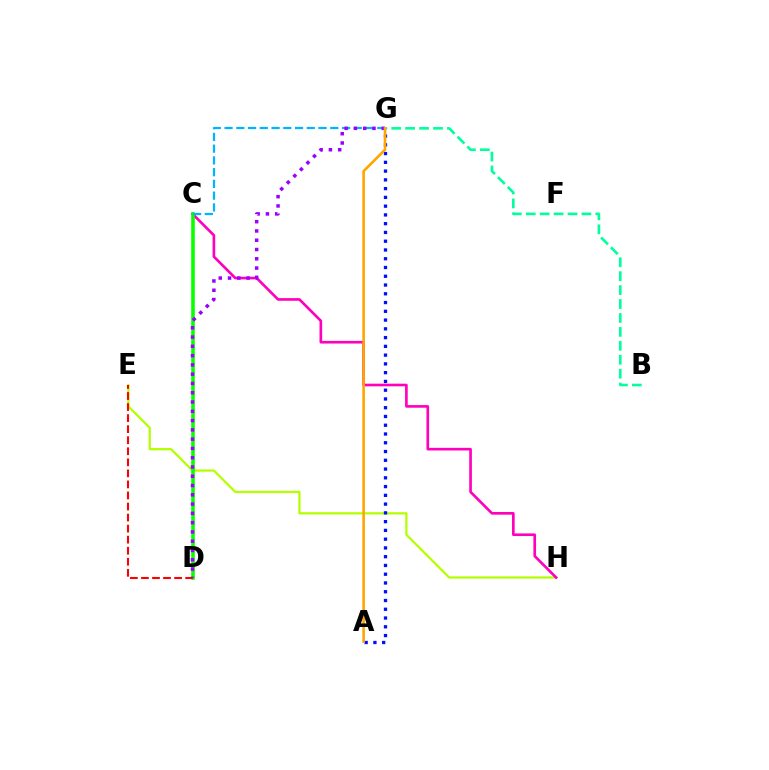{('E', 'H'): [{'color': '#b3ff00', 'line_style': 'solid', 'thickness': 1.61}], ('C', 'H'): [{'color': '#ff00bd', 'line_style': 'solid', 'thickness': 1.91}], ('C', 'D'): [{'color': '#08ff00', 'line_style': 'solid', 'thickness': 2.58}], ('A', 'G'): [{'color': '#0010ff', 'line_style': 'dotted', 'thickness': 2.38}, {'color': '#ffa500', 'line_style': 'solid', 'thickness': 1.87}], ('D', 'E'): [{'color': '#ff0000', 'line_style': 'dashed', 'thickness': 1.5}], ('C', 'G'): [{'color': '#00b5ff', 'line_style': 'dashed', 'thickness': 1.6}], ('D', 'G'): [{'color': '#9b00ff', 'line_style': 'dotted', 'thickness': 2.52}], ('B', 'G'): [{'color': '#00ff9d', 'line_style': 'dashed', 'thickness': 1.89}]}